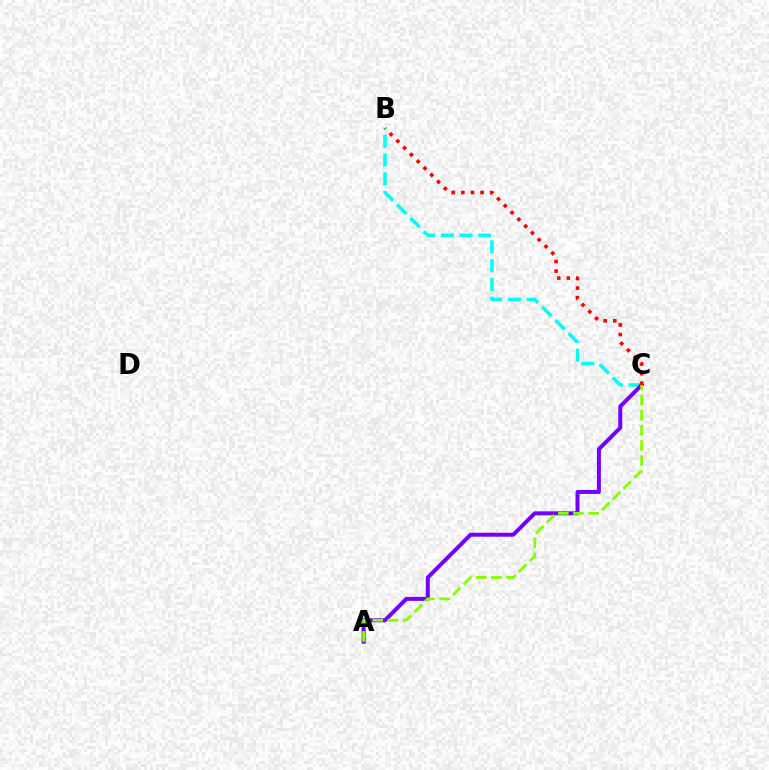{('B', 'C'): [{'color': '#00fff6', 'line_style': 'dashed', 'thickness': 2.55}, {'color': '#ff0000', 'line_style': 'dotted', 'thickness': 2.61}], ('A', 'C'): [{'color': '#7200ff', 'line_style': 'solid', 'thickness': 2.86}, {'color': '#84ff00', 'line_style': 'dashed', 'thickness': 2.06}]}